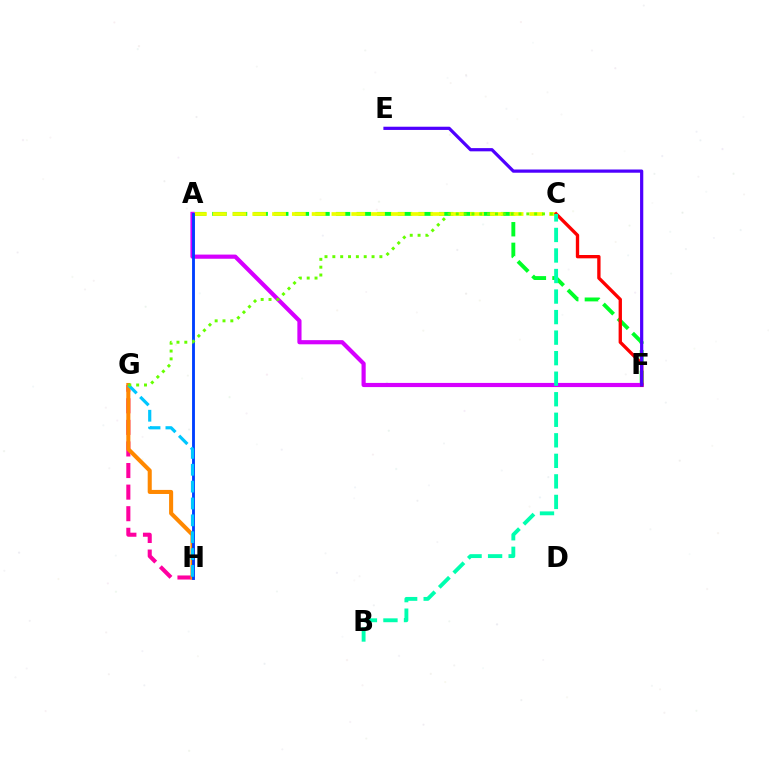{('A', 'F'): [{'color': '#00ff27', 'line_style': 'dashed', 'thickness': 2.8}, {'color': '#d600ff', 'line_style': 'solid', 'thickness': 3.0}], ('G', 'H'): [{'color': '#ff00a0', 'line_style': 'dashed', 'thickness': 2.93}, {'color': '#ff8800', 'line_style': 'solid', 'thickness': 2.93}, {'color': '#00c7ff', 'line_style': 'dashed', 'thickness': 2.29}], ('A', 'C'): [{'color': '#eeff00', 'line_style': 'dashed', 'thickness': 2.69}], ('A', 'H'): [{'color': '#003fff', 'line_style': 'solid', 'thickness': 2.06}], ('C', 'F'): [{'color': '#ff0000', 'line_style': 'solid', 'thickness': 2.4}], ('E', 'F'): [{'color': '#4f00ff', 'line_style': 'solid', 'thickness': 2.32}], ('B', 'C'): [{'color': '#00ffaf', 'line_style': 'dashed', 'thickness': 2.79}], ('C', 'G'): [{'color': '#66ff00', 'line_style': 'dotted', 'thickness': 2.13}]}